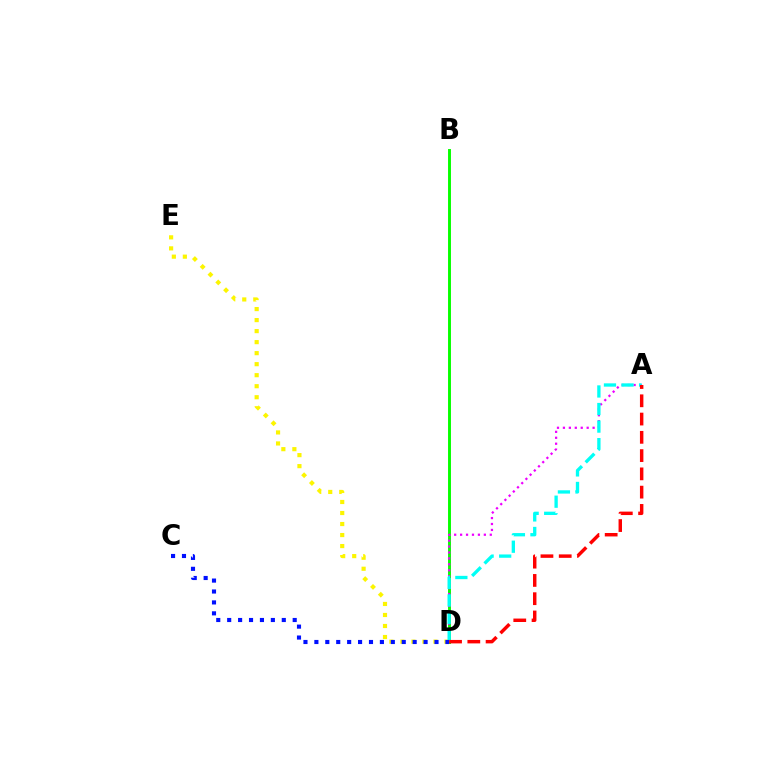{('D', 'E'): [{'color': '#fcf500', 'line_style': 'dotted', 'thickness': 2.99}], ('B', 'D'): [{'color': '#08ff00', 'line_style': 'solid', 'thickness': 2.11}], ('A', 'D'): [{'color': '#ee00ff', 'line_style': 'dotted', 'thickness': 1.61}, {'color': '#00fff6', 'line_style': 'dashed', 'thickness': 2.39}, {'color': '#ff0000', 'line_style': 'dashed', 'thickness': 2.48}], ('C', 'D'): [{'color': '#0010ff', 'line_style': 'dotted', 'thickness': 2.97}]}